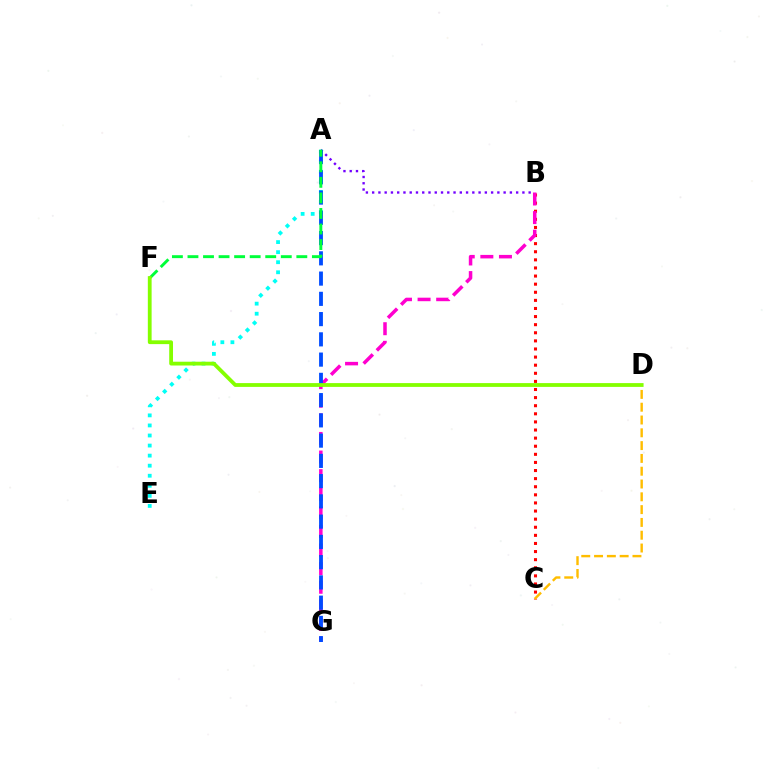{('B', 'C'): [{'color': '#ff0000', 'line_style': 'dotted', 'thickness': 2.2}], ('A', 'B'): [{'color': '#7200ff', 'line_style': 'dotted', 'thickness': 1.7}], ('B', 'G'): [{'color': '#ff00cf', 'line_style': 'dashed', 'thickness': 2.53}], ('A', 'E'): [{'color': '#00fff6', 'line_style': 'dotted', 'thickness': 2.73}], ('A', 'G'): [{'color': '#004bff', 'line_style': 'dashed', 'thickness': 2.75}], ('C', 'D'): [{'color': '#ffbd00', 'line_style': 'dashed', 'thickness': 1.74}], ('A', 'F'): [{'color': '#00ff39', 'line_style': 'dashed', 'thickness': 2.11}], ('D', 'F'): [{'color': '#84ff00', 'line_style': 'solid', 'thickness': 2.73}]}